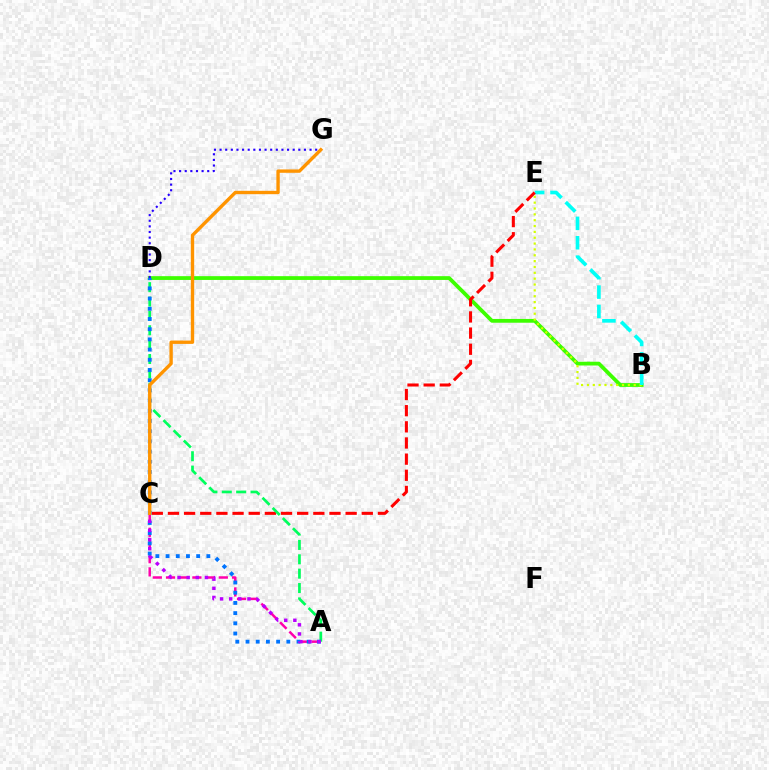{('B', 'D'): [{'color': '#3dff00', 'line_style': 'solid', 'thickness': 2.72}], ('A', 'C'): [{'color': '#ff00ac', 'line_style': 'dashed', 'thickness': 1.79}, {'color': '#b900ff', 'line_style': 'dotted', 'thickness': 2.48}], ('B', 'E'): [{'color': '#d1ff00', 'line_style': 'dotted', 'thickness': 1.59}, {'color': '#00fff6', 'line_style': 'dashed', 'thickness': 2.64}], ('C', 'E'): [{'color': '#ff0000', 'line_style': 'dashed', 'thickness': 2.19}], ('A', 'D'): [{'color': '#00ff5c', 'line_style': 'dashed', 'thickness': 1.95}, {'color': '#0074ff', 'line_style': 'dotted', 'thickness': 2.77}], ('D', 'G'): [{'color': '#2500ff', 'line_style': 'dotted', 'thickness': 1.53}], ('C', 'G'): [{'color': '#ff9400', 'line_style': 'solid', 'thickness': 2.42}]}